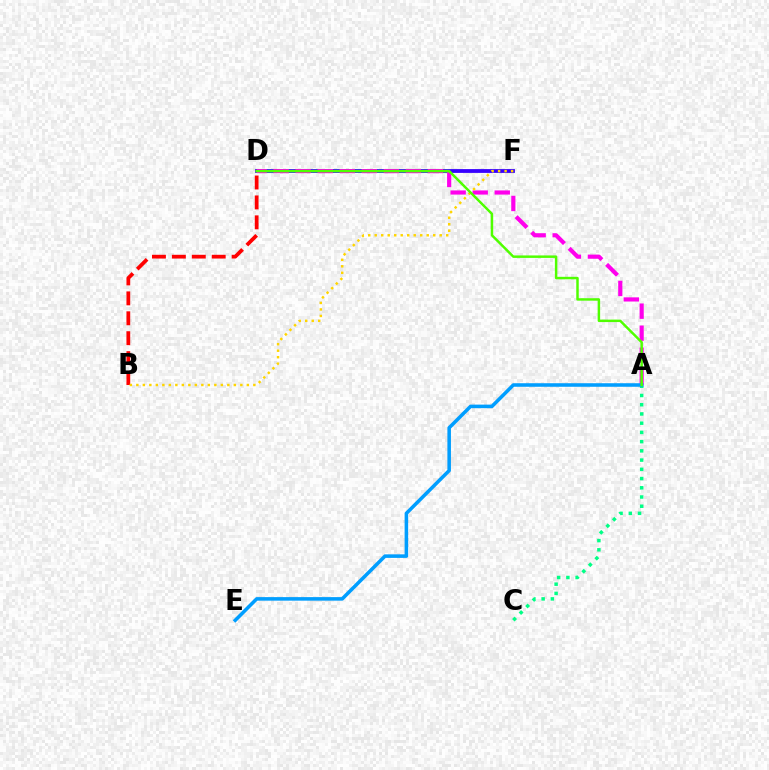{('D', 'F'): [{'color': '#3700ff', 'line_style': 'solid', 'thickness': 2.73}], ('B', 'D'): [{'color': '#ff0000', 'line_style': 'dashed', 'thickness': 2.71}], ('A', 'D'): [{'color': '#ff00ed', 'line_style': 'dashed', 'thickness': 3.0}, {'color': '#4fff00', 'line_style': 'solid', 'thickness': 1.78}], ('A', 'C'): [{'color': '#00ff86', 'line_style': 'dotted', 'thickness': 2.51}], ('B', 'F'): [{'color': '#ffd500', 'line_style': 'dotted', 'thickness': 1.77}], ('A', 'E'): [{'color': '#009eff', 'line_style': 'solid', 'thickness': 2.55}]}